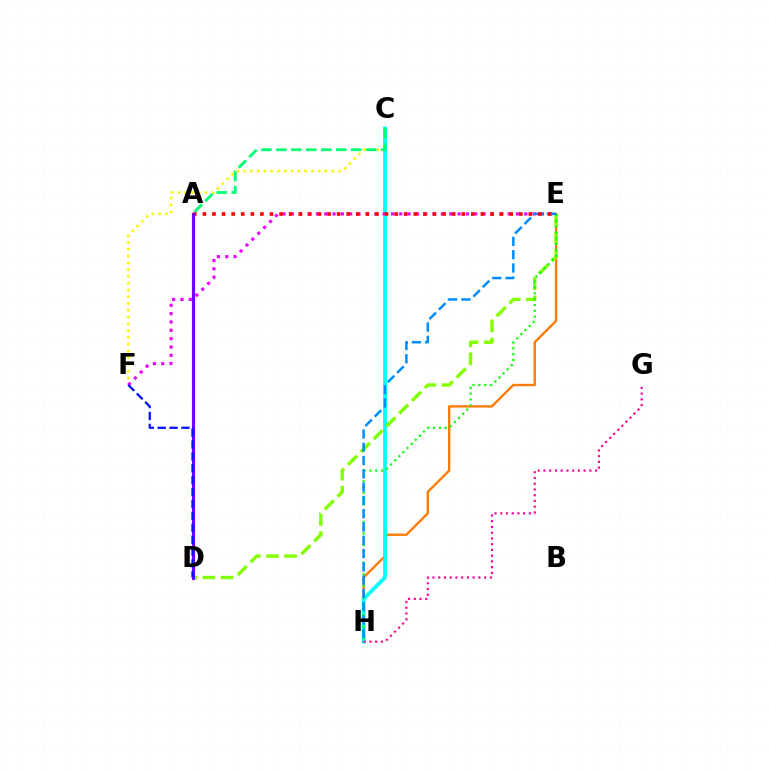{('C', 'F'): [{'color': '#fcf500', 'line_style': 'dotted', 'thickness': 1.84}], ('E', 'H'): [{'color': '#ff7c00', 'line_style': 'solid', 'thickness': 1.71}, {'color': '#08ff00', 'line_style': 'dotted', 'thickness': 1.58}, {'color': '#008cff', 'line_style': 'dashed', 'thickness': 1.8}], ('C', 'H'): [{'color': '#00fff6', 'line_style': 'solid', 'thickness': 2.72}], ('D', 'E'): [{'color': '#84ff00', 'line_style': 'dashed', 'thickness': 2.46}], ('E', 'F'): [{'color': '#ee00ff', 'line_style': 'dotted', 'thickness': 2.27}], ('G', 'H'): [{'color': '#ff0094', 'line_style': 'dotted', 'thickness': 1.56}], ('A', 'C'): [{'color': '#00ff74', 'line_style': 'dashed', 'thickness': 2.03}], ('A', 'E'): [{'color': '#ff0000', 'line_style': 'dotted', 'thickness': 2.6}], ('A', 'D'): [{'color': '#7200ff', 'line_style': 'solid', 'thickness': 2.27}], ('D', 'F'): [{'color': '#0010ff', 'line_style': 'dashed', 'thickness': 1.62}]}